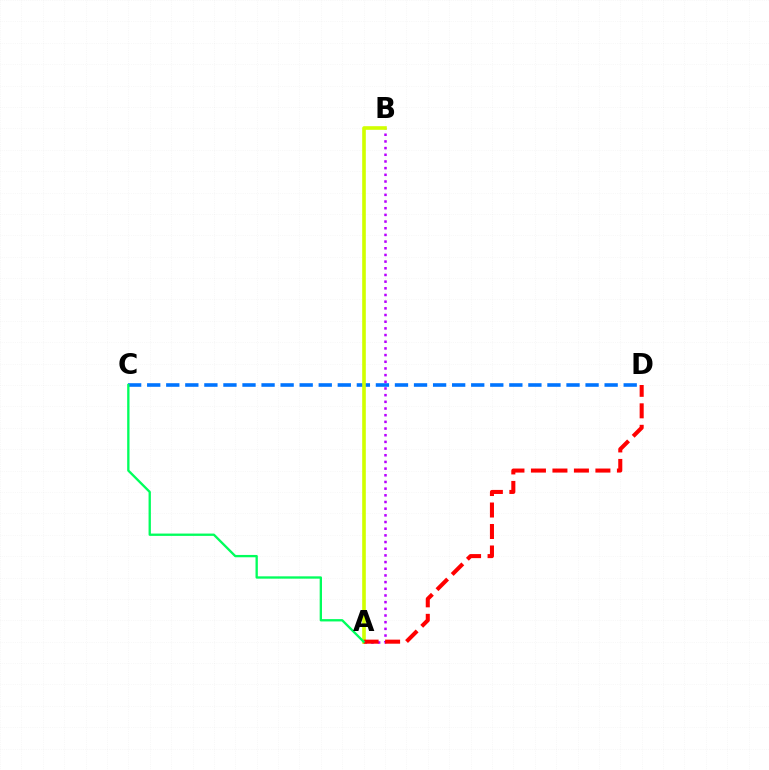{('C', 'D'): [{'color': '#0074ff', 'line_style': 'dashed', 'thickness': 2.59}], ('A', 'B'): [{'color': '#b900ff', 'line_style': 'dotted', 'thickness': 1.81}, {'color': '#d1ff00', 'line_style': 'solid', 'thickness': 2.61}], ('A', 'D'): [{'color': '#ff0000', 'line_style': 'dashed', 'thickness': 2.92}], ('A', 'C'): [{'color': '#00ff5c', 'line_style': 'solid', 'thickness': 1.68}]}